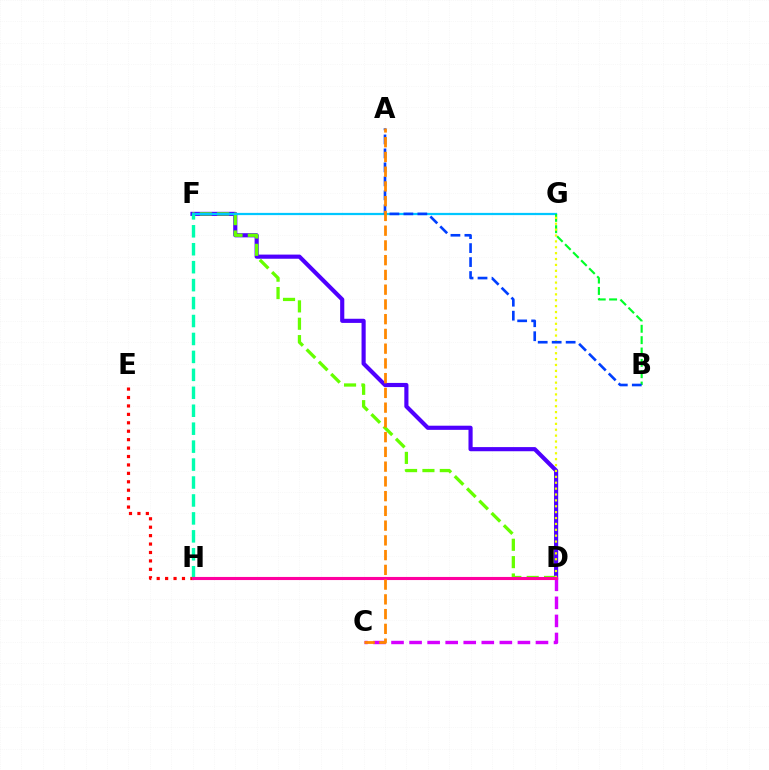{('D', 'F'): [{'color': '#4f00ff', 'line_style': 'solid', 'thickness': 2.99}, {'color': '#66ff00', 'line_style': 'dashed', 'thickness': 2.36}], ('E', 'H'): [{'color': '#ff0000', 'line_style': 'dotted', 'thickness': 2.29}], ('F', 'G'): [{'color': '#00c7ff', 'line_style': 'solid', 'thickness': 1.61}], ('F', 'H'): [{'color': '#00ffaf', 'line_style': 'dashed', 'thickness': 2.44}], ('B', 'G'): [{'color': '#00ff27', 'line_style': 'dashed', 'thickness': 1.54}], ('C', 'D'): [{'color': '#d600ff', 'line_style': 'dashed', 'thickness': 2.45}], ('D', 'G'): [{'color': '#eeff00', 'line_style': 'dotted', 'thickness': 1.6}], ('D', 'H'): [{'color': '#ff00a0', 'line_style': 'solid', 'thickness': 2.24}], ('A', 'B'): [{'color': '#003fff', 'line_style': 'dashed', 'thickness': 1.9}], ('A', 'C'): [{'color': '#ff8800', 'line_style': 'dashed', 'thickness': 2.0}]}